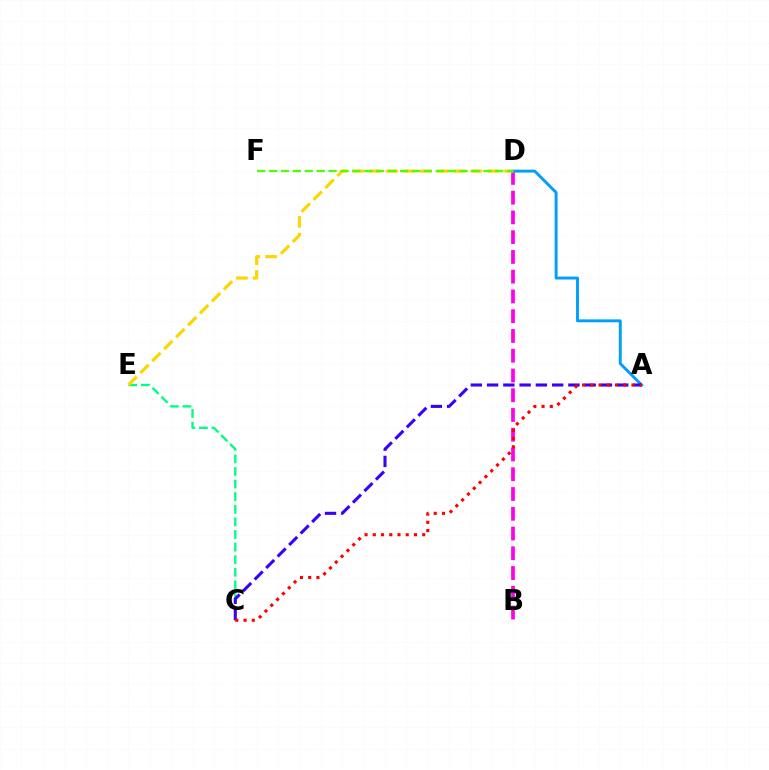{('B', 'D'): [{'color': '#ff00ed', 'line_style': 'dashed', 'thickness': 2.68}], ('C', 'E'): [{'color': '#00ff86', 'line_style': 'dashed', 'thickness': 1.71}], ('A', 'D'): [{'color': '#009eff', 'line_style': 'solid', 'thickness': 2.1}], ('D', 'E'): [{'color': '#ffd500', 'line_style': 'dashed', 'thickness': 2.29}], ('A', 'C'): [{'color': '#3700ff', 'line_style': 'dashed', 'thickness': 2.21}, {'color': '#ff0000', 'line_style': 'dotted', 'thickness': 2.24}], ('D', 'F'): [{'color': '#4fff00', 'line_style': 'dashed', 'thickness': 1.62}]}